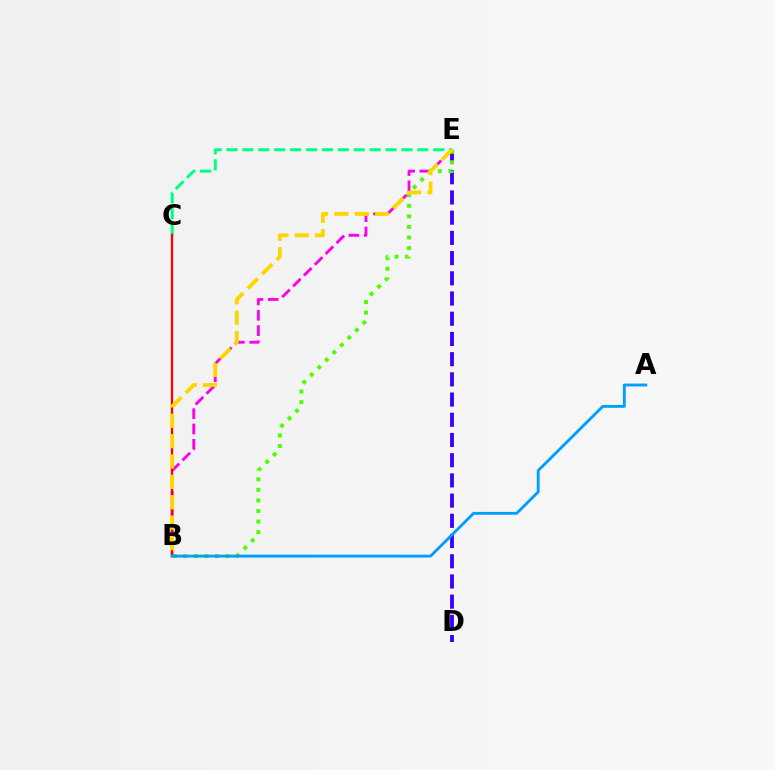{('C', 'E'): [{'color': '#00ff86', 'line_style': 'dashed', 'thickness': 2.16}], ('B', 'E'): [{'color': '#ff00ed', 'line_style': 'dashed', 'thickness': 2.08}, {'color': '#4fff00', 'line_style': 'dotted', 'thickness': 2.87}, {'color': '#ffd500', 'line_style': 'dashed', 'thickness': 2.77}], ('D', 'E'): [{'color': '#3700ff', 'line_style': 'dashed', 'thickness': 2.75}], ('B', 'C'): [{'color': '#ff0000', 'line_style': 'solid', 'thickness': 1.63}], ('A', 'B'): [{'color': '#009eff', 'line_style': 'solid', 'thickness': 2.06}]}